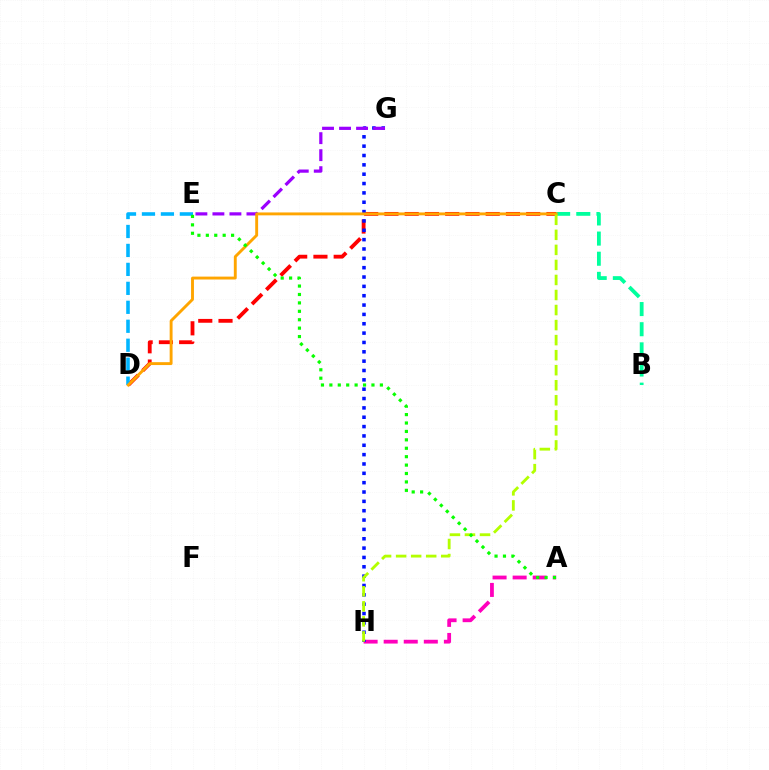{('C', 'D'): [{'color': '#ff0000', 'line_style': 'dashed', 'thickness': 2.75}, {'color': '#ffa500', 'line_style': 'solid', 'thickness': 2.08}], ('D', 'E'): [{'color': '#00b5ff', 'line_style': 'dashed', 'thickness': 2.58}], ('A', 'H'): [{'color': '#ff00bd', 'line_style': 'dashed', 'thickness': 2.73}], ('G', 'H'): [{'color': '#0010ff', 'line_style': 'dotted', 'thickness': 2.54}], ('B', 'C'): [{'color': '#00ff9d', 'line_style': 'dashed', 'thickness': 2.74}], ('E', 'G'): [{'color': '#9b00ff', 'line_style': 'dashed', 'thickness': 2.31}], ('C', 'H'): [{'color': '#b3ff00', 'line_style': 'dashed', 'thickness': 2.04}], ('A', 'E'): [{'color': '#08ff00', 'line_style': 'dotted', 'thickness': 2.29}]}